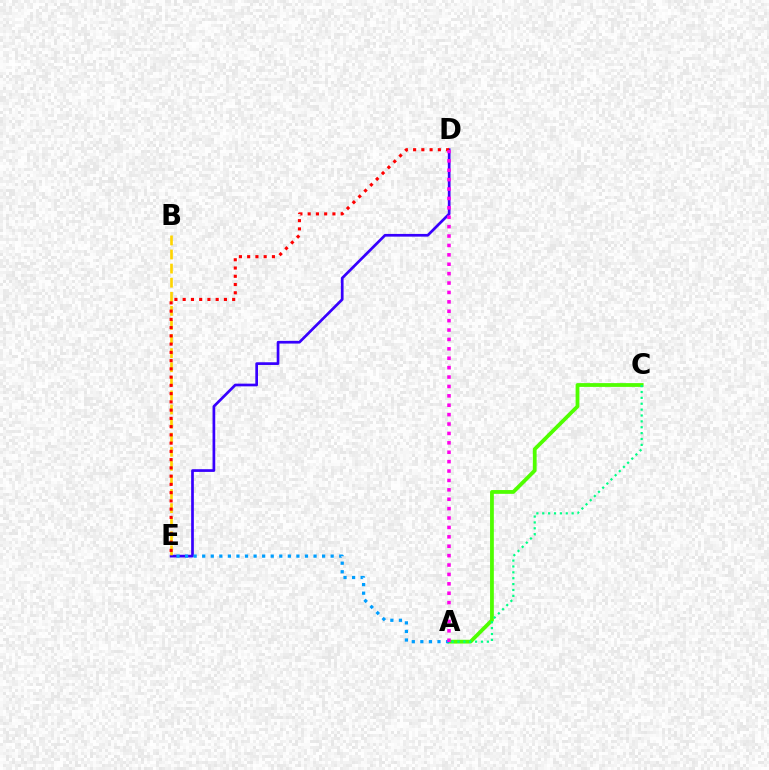{('D', 'E'): [{'color': '#3700ff', 'line_style': 'solid', 'thickness': 1.95}, {'color': '#ff0000', 'line_style': 'dotted', 'thickness': 2.24}], ('B', 'E'): [{'color': '#ffd500', 'line_style': 'dashed', 'thickness': 1.91}], ('A', 'C'): [{'color': '#4fff00', 'line_style': 'solid', 'thickness': 2.72}, {'color': '#00ff86', 'line_style': 'dotted', 'thickness': 1.6}], ('A', 'E'): [{'color': '#009eff', 'line_style': 'dotted', 'thickness': 2.33}], ('A', 'D'): [{'color': '#ff00ed', 'line_style': 'dotted', 'thickness': 2.55}]}